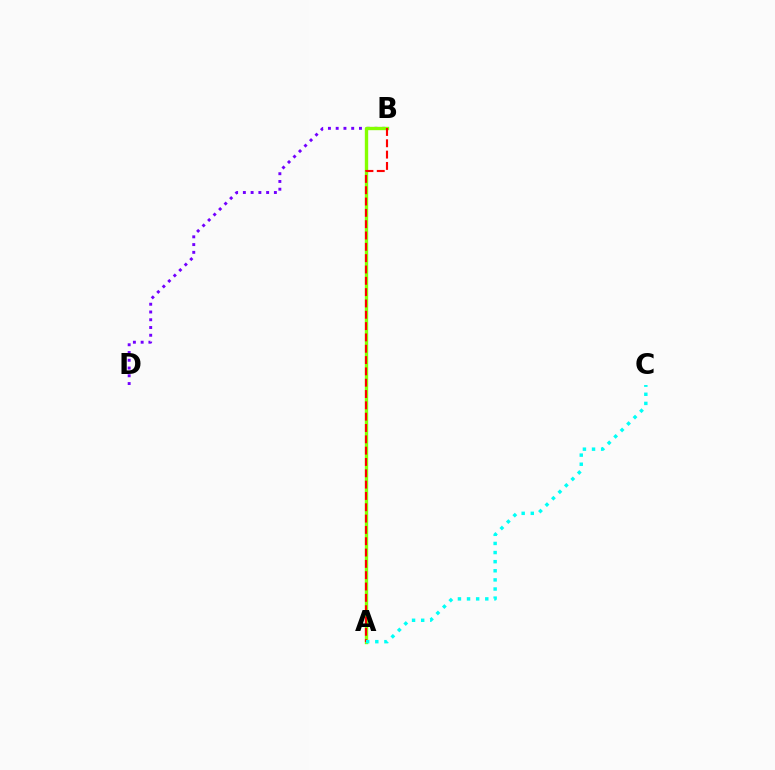{('B', 'D'): [{'color': '#7200ff', 'line_style': 'dotted', 'thickness': 2.11}], ('A', 'B'): [{'color': '#84ff00', 'line_style': 'solid', 'thickness': 2.42}, {'color': '#ff0000', 'line_style': 'dashed', 'thickness': 1.54}], ('A', 'C'): [{'color': '#00fff6', 'line_style': 'dotted', 'thickness': 2.48}]}